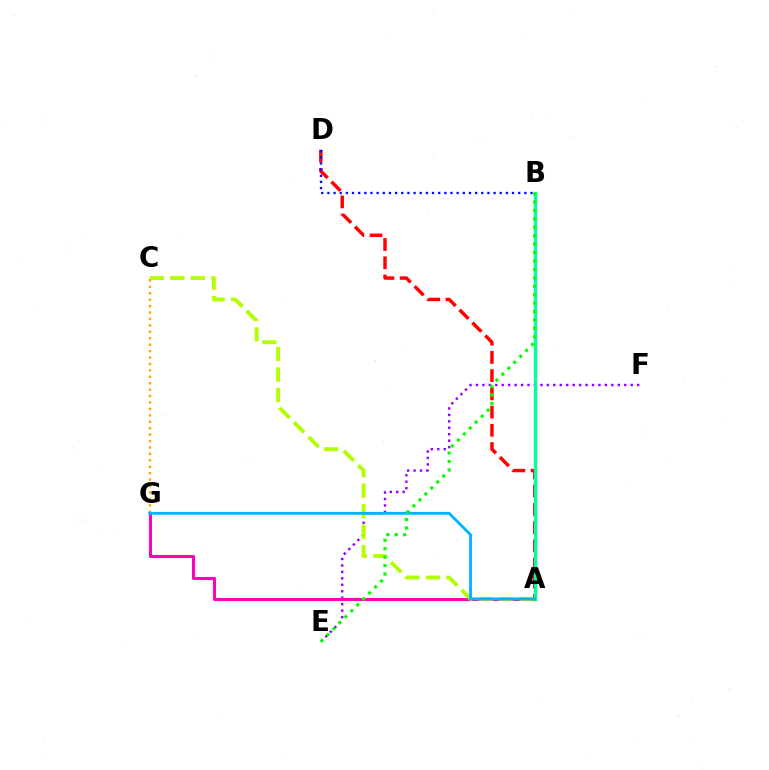{('A', 'D'): [{'color': '#ff0000', 'line_style': 'dashed', 'thickness': 2.48}], ('E', 'F'): [{'color': '#9b00ff', 'line_style': 'dotted', 'thickness': 1.75}], ('A', 'G'): [{'color': '#ff00bd', 'line_style': 'solid', 'thickness': 2.2}, {'color': '#00b5ff', 'line_style': 'solid', 'thickness': 2.04}], ('A', 'C'): [{'color': '#b3ff00', 'line_style': 'dashed', 'thickness': 2.79}], ('A', 'B'): [{'color': '#00ff9d', 'line_style': 'solid', 'thickness': 2.42}], ('C', 'G'): [{'color': '#ffa500', 'line_style': 'dotted', 'thickness': 1.75}], ('B', 'D'): [{'color': '#0010ff', 'line_style': 'dotted', 'thickness': 1.67}], ('B', 'E'): [{'color': '#08ff00', 'line_style': 'dotted', 'thickness': 2.29}]}